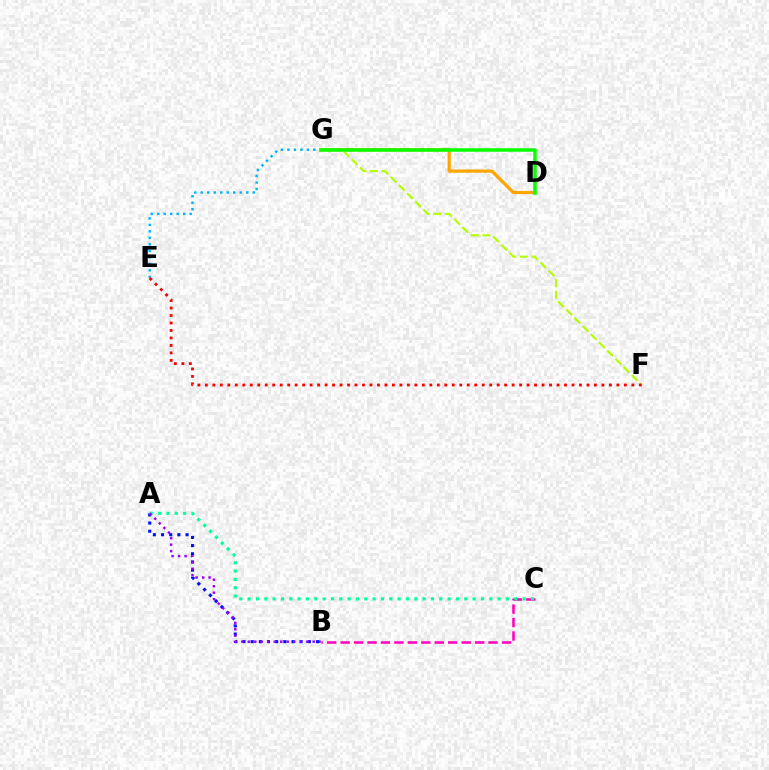{('A', 'B'): [{'color': '#0010ff', 'line_style': 'dotted', 'thickness': 2.22}, {'color': '#9b00ff', 'line_style': 'dotted', 'thickness': 1.76}], ('B', 'C'): [{'color': '#ff00bd', 'line_style': 'dashed', 'thickness': 1.83}], ('E', 'G'): [{'color': '#00b5ff', 'line_style': 'dotted', 'thickness': 1.76}], ('D', 'G'): [{'color': '#ffa500', 'line_style': 'solid', 'thickness': 2.32}, {'color': '#08ff00', 'line_style': 'solid', 'thickness': 2.52}], ('A', 'C'): [{'color': '#00ff9d', 'line_style': 'dotted', 'thickness': 2.26}], ('F', 'G'): [{'color': '#b3ff00', 'line_style': 'dashed', 'thickness': 1.57}], ('E', 'F'): [{'color': '#ff0000', 'line_style': 'dotted', 'thickness': 2.03}]}